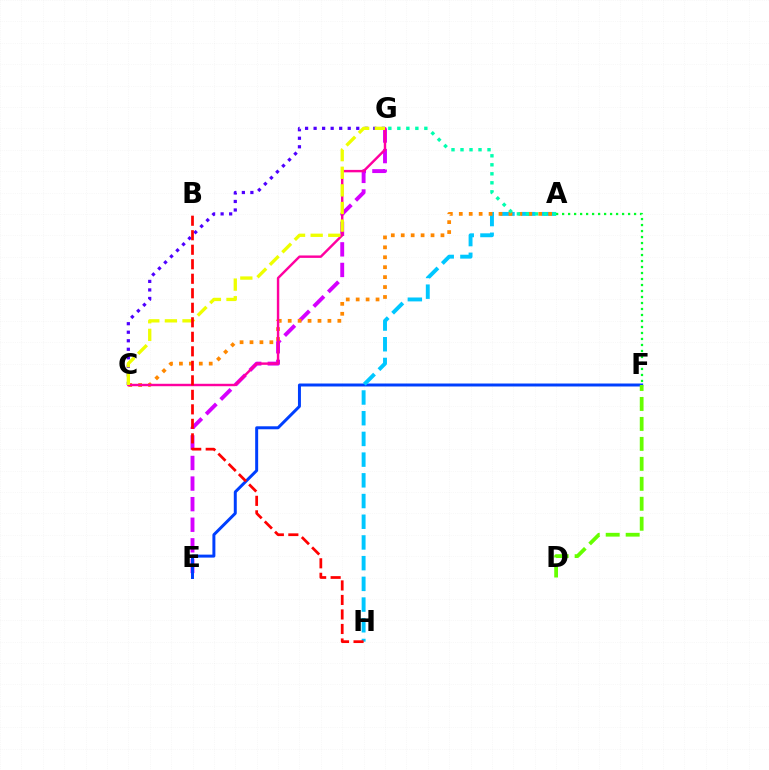{('C', 'G'): [{'color': '#4f00ff', 'line_style': 'dotted', 'thickness': 2.32}, {'color': '#ff00a0', 'line_style': 'solid', 'thickness': 1.75}, {'color': '#eeff00', 'line_style': 'dashed', 'thickness': 2.39}], ('E', 'G'): [{'color': '#d600ff', 'line_style': 'dashed', 'thickness': 2.8}], ('E', 'F'): [{'color': '#003fff', 'line_style': 'solid', 'thickness': 2.14}], ('A', 'H'): [{'color': '#00c7ff', 'line_style': 'dashed', 'thickness': 2.81}], ('D', 'F'): [{'color': '#66ff00', 'line_style': 'dashed', 'thickness': 2.71}], ('A', 'C'): [{'color': '#ff8800', 'line_style': 'dotted', 'thickness': 2.7}], ('A', 'F'): [{'color': '#00ff27', 'line_style': 'dotted', 'thickness': 1.63}], ('A', 'G'): [{'color': '#00ffaf', 'line_style': 'dotted', 'thickness': 2.45}], ('B', 'H'): [{'color': '#ff0000', 'line_style': 'dashed', 'thickness': 1.97}]}